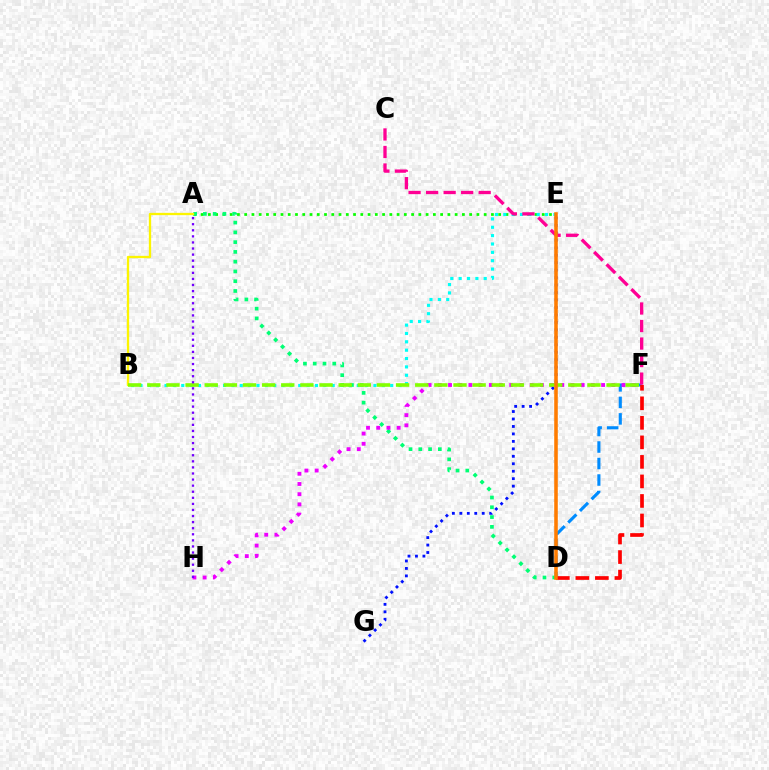{('A', 'E'): [{'color': '#08ff00', 'line_style': 'dotted', 'thickness': 1.97}], ('D', 'F'): [{'color': '#008cff', 'line_style': 'dashed', 'thickness': 2.24}, {'color': '#ff0000', 'line_style': 'dashed', 'thickness': 2.65}], ('B', 'E'): [{'color': '#00fff6', 'line_style': 'dotted', 'thickness': 2.27}], ('E', 'G'): [{'color': '#0010ff', 'line_style': 'dotted', 'thickness': 2.03}], ('A', 'D'): [{'color': '#00ff74', 'line_style': 'dotted', 'thickness': 2.65}], ('F', 'H'): [{'color': '#ee00ff', 'line_style': 'dotted', 'thickness': 2.77}], ('A', 'B'): [{'color': '#fcf500', 'line_style': 'solid', 'thickness': 1.66}], ('B', 'F'): [{'color': '#84ff00', 'line_style': 'dashed', 'thickness': 2.6}], ('C', 'F'): [{'color': '#ff0094', 'line_style': 'dashed', 'thickness': 2.38}], ('D', 'E'): [{'color': '#ff7c00', 'line_style': 'solid', 'thickness': 2.57}], ('A', 'H'): [{'color': '#7200ff', 'line_style': 'dotted', 'thickness': 1.65}]}